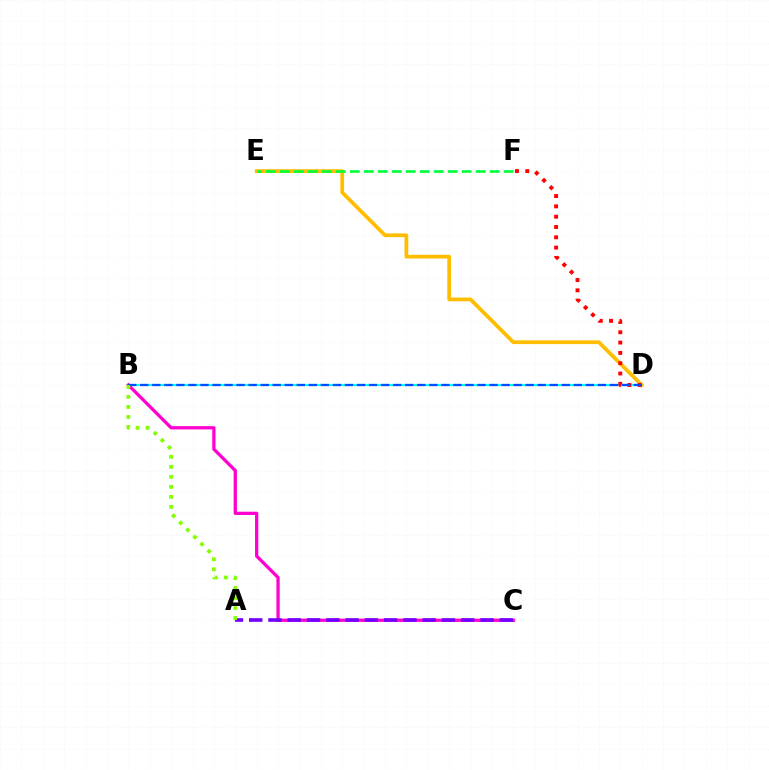{('B', 'D'): [{'color': '#00fff6', 'line_style': 'solid', 'thickness': 1.54}, {'color': '#004bff', 'line_style': 'dashed', 'thickness': 1.64}], ('D', 'E'): [{'color': '#ffbd00', 'line_style': 'solid', 'thickness': 2.7}], ('D', 'F'): [{'color': '#ff0000', 'line_style': 'dotted', 'thickness': 2.8}], ('E', 'F'): [{'color': '#00ff39', 'line_style': 'dashed', 'thickness': 1.9}], ('B', 'C'): [{'color': '#ff00cf', 'line_style': 'solid', 'thickness': 2.35}], ('A', 'C'): [{'color': '#7200ff', 'line_style': 'dashed', 'thickness': 2.62}], ('A', 'B'): [{'color': '#84ff00', 'line_style': 'dotted', 'thickness': 2.72}]}